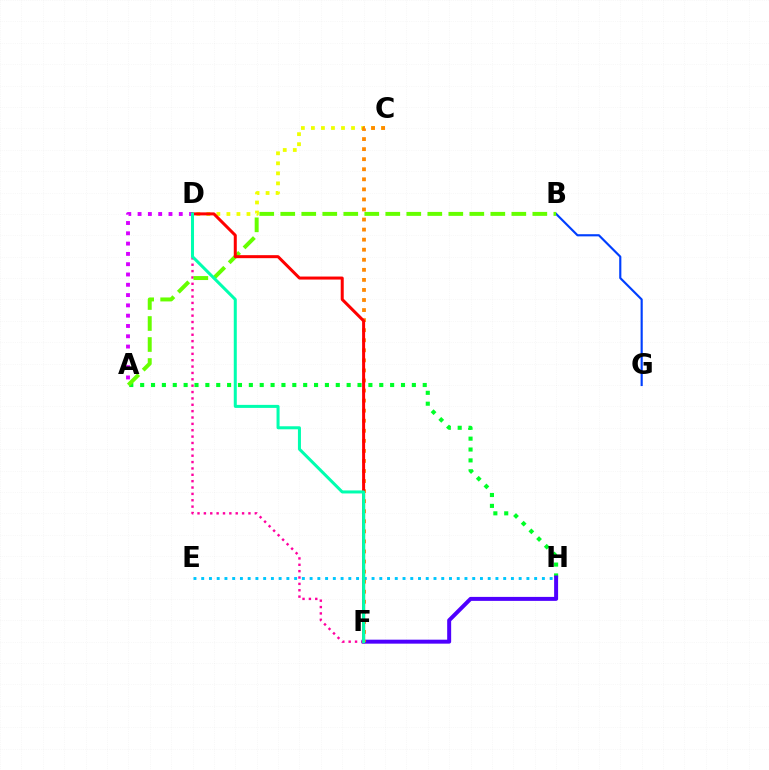{('A', 'D'): [{'color': '#d600ff', 'line_style': 'dotted', 'thickness': 2.8}], ('A', 'H'): [{'color': '#00ff27', 'line_style': 'dotted', 'thickness': 2.95}], ('D', 'F'): [{'color': '#ff00a0', 'line_style': 'dotted', 'thickness': 1.73}, {'color': '#ff0000', 'line_style': 'solid', 'thickness': 2.17}, {'color': '#00ffaf', 'line_style': 'solid', 'thickness': 2.18}], ('C', 'D'): [{'color': '#eeff00', 'line_style': 'dotted', 'thickness': 2.73}], ('B', 'G'): [{'color': '#003fff', 'line_style': 'solid', 'thickness': 1.55}], ('E', 'H'): [{'color': '#00c7ff', 'line_style': 'dotted', 'thickness': 2.1}], ('A', 'B'): [{'color': '#66ff00', 'line_style': 'dashed', 'thickness': 2.85}], ('F', 'H'): [{'color': '#4f00ff', 'line_style': 'solid', 'thickness': 2.86}], ('C', 'F'): [{'color': '#ff8800', 'line_style': 'dotted', 'thickness': 2.73}]}